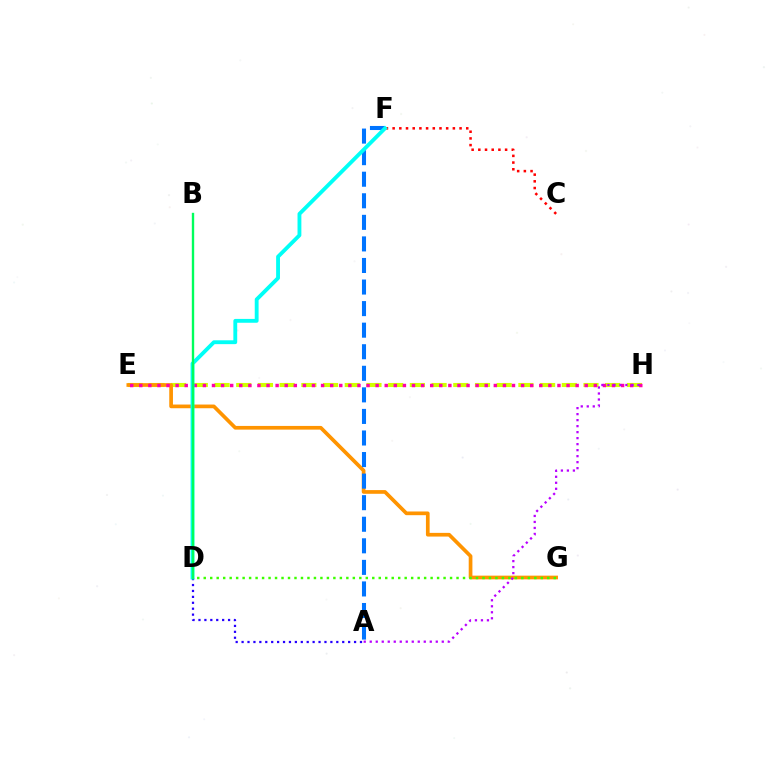{('E', 'H'): [{'color': '#d1ff00', 'line_style': 'dashed', 'thickness': 2.95}, {'color': '#ff00ac', 'line_style': 'dotted', 'thickness': 2.47}], ('E', 'G'): [{'color': '#ff9400', 'line_style': 'solid', 'thickness': 2.66}], ('A', 'F'): [{'color': '#0074ff', 'line_style': 'dashed', 'thickness': 2.93}], ('A', 'D'): [{'color': '#2500ff', 'line_style': 'dotted', 'thickness': 1.61}], ('C', 'F'): [{'color': '#ff0000', 'line_style': 'dotted', 'thickness': 1.82}], ('D', 'G'): [{'color': '#3dff00', 'line_style': 'dotted', 'thickness': 1.76}], ('A', 'H'): [{'color': '#b900ff', 'line_style': 'dotted', 'thickness': 1.63}], ('D', 'F'): [{'color': '#00fff6', 'line_style': 'solid', 'thickness': 2.77}], ('B', 'D'): [{'color': '#00ff5c', 'line_style': 'solid', 'thickness': 1.71}]}